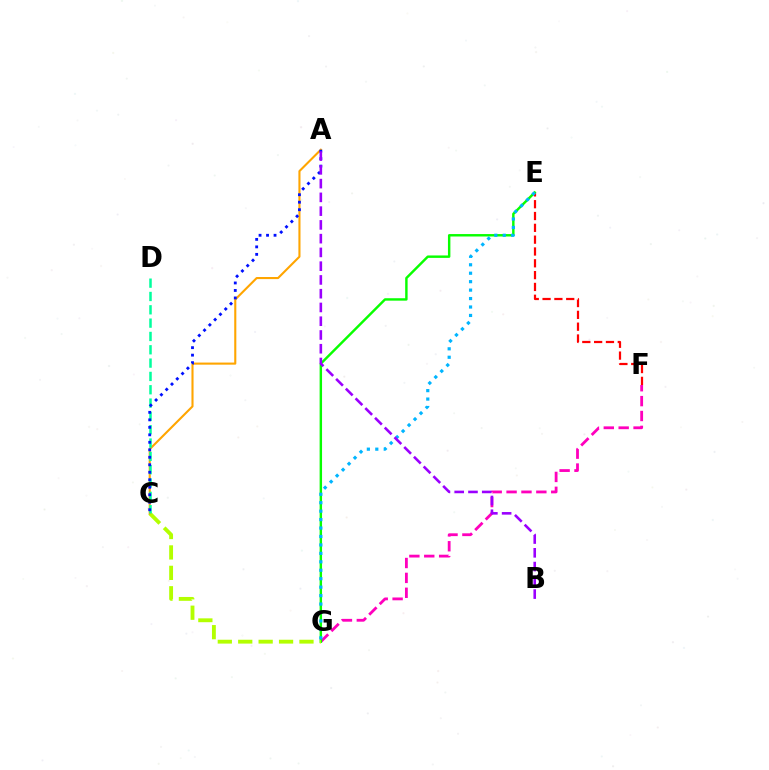{('F', 'G'): [{'color': '#ff00bd', 'line_style': 'dashed', 'thickness': 2.02}], ('E', 'F'): [{'color': '#ff0000', 'line_style': 'dashed', 'thickness': 1.61}], ('E', 'G'): [{'color': '#08ff00', 'line_style': 'solid', 'thickness': 1.75}, {'color': '#00b5ff', 'line_style': 'dotted', 'thickness': 2.29}], ('C', 'G'): [{'color': '#b3ff00', 'line_style': 'dashed', 'thickness': 2.77}], ('A', 'C'): [{'color': '#ffa500', 'line_style': 'solid', 'thickness': 1.51}, {'color': '#0010ff', 'line_style': 'dotted', 'thickness': 2.04}], ('C', 'D'): [{'color': '#00ff9d', 'line_style': 'dashed', 'thickness': 1.81}], ('A', 'B'): [{'color': '#9b00ff', 'line_style': 'dashed', 'thickness': 1.87}]}